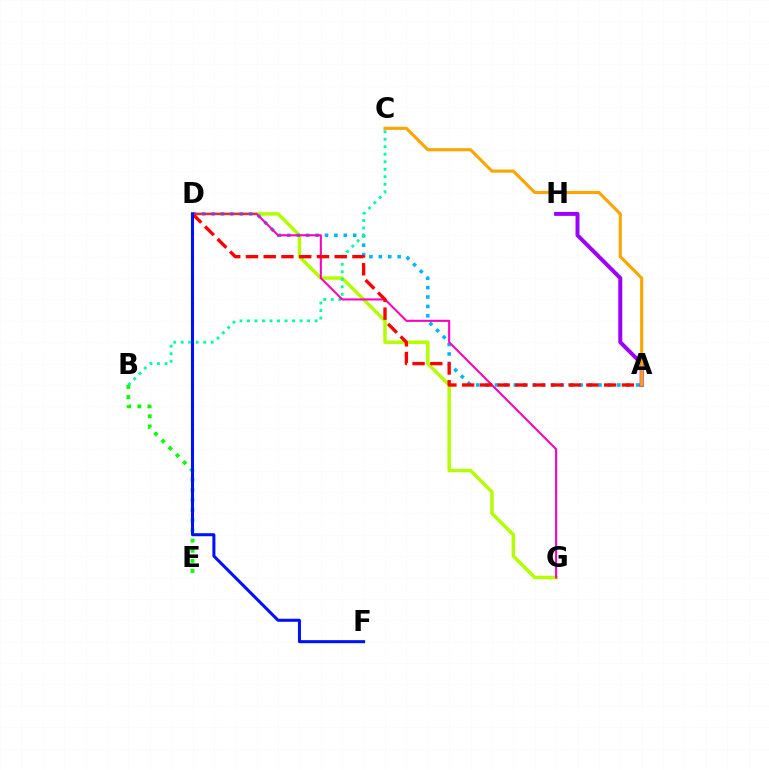{('D', 'G'): [{'color': '#b3ff00', 'line_style': 'solid', 'thickness': 2.5}, {'color': '#ff00bd', 'line_style': 'solid', 'thickness': 1.5}], ('A', 'D'): [{'color': '#00b5ff', 'line_style': 'dotted', 'thickness': 2.56}, {'color': '#ff0000', 'line_style': 'dashed', 'thickness': 2.41}], ('B', 'C'): [{'color': '#00ff9d', 'line_style': 'dotted', 'thickness': 2.04}], ('A', 'H'): [{'color': '#9b00ff', 'line_style': 'solid', 'thickness': 2.86}], ('A', 'C'): [{'color': '#ffa500', 'line_style': 'solid', 'thickness': 2.25}], ('B', 'E'): [{'color': '#08ff00', 'line_style': 'dotted', 'thickness': 2.76}], ('D', 'F'): [{'color': '#0010ff', 'line_style': 'solid', 'thickness': 2.18}]}